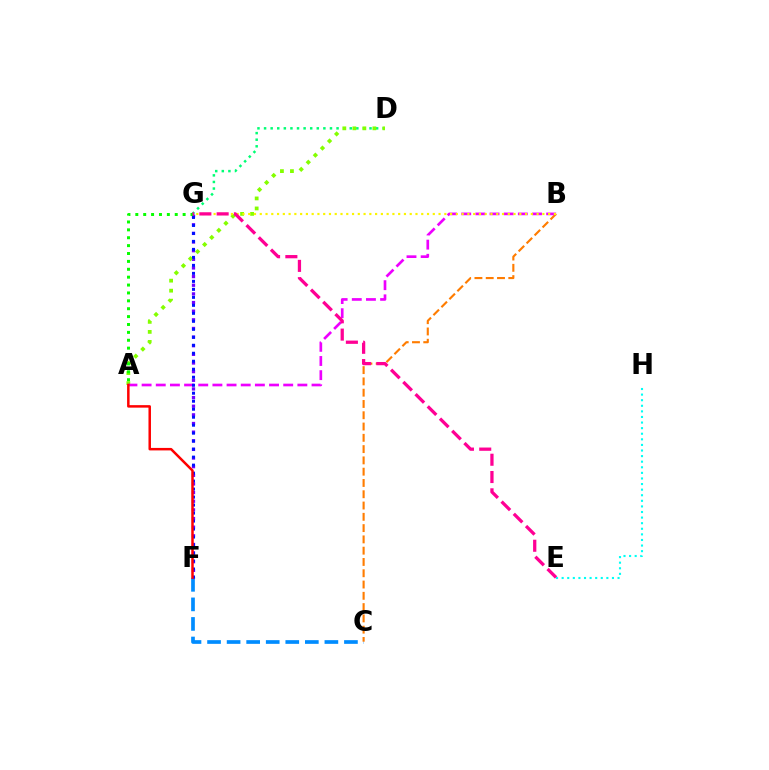{('C', 'F'): [{'color': '#008cff', 'line_style': 'dashed', 'thickness': 2.66}], ('B', 'C'): [{'color': '#ff7c00', 'line_style': 'dashed', 'thickness': 1.53}], ('F', 'G'): [{'color': '#7200ff', 'line_style': 'dotted', 'thickness': 2.35}, {'color': '#0010ff', 'line_style': 'dotted', 'thickness': 2.17}], ('D', 'G'): [{'color': '#00ff74', 'line_style': 'dotted', 'thickness': 1.79}], ('A', 'D'): [{'color': '#84ff00', 'line_style': 'dotted', 'thickness': 2.72}], ('A', 'B'): [{'color': '#ee00ff', 'line_style': 'dashed', 'thickness': 1.92}], ('A', 'G'): [{'color': '#08ff00', 'line_style': 'dotted', 'thickness': 2.14}], ('B', 'G'): [{'color': '#fcf500', 'line_style': 'dotted', 'thickness': 1.57}], ('E', 'G'): [{'color': '#ff0094', 'line_style': 'dashed', 'thickness': 2.35}], ('A', 'F'): [{'color': '#ff0000', 'line_style': 'solid', 'thickness': 1.8}], ('E', 'H'): [{'color': '#00fff6', 'line_style': 'dotted', 'thickness': 1.52}]}